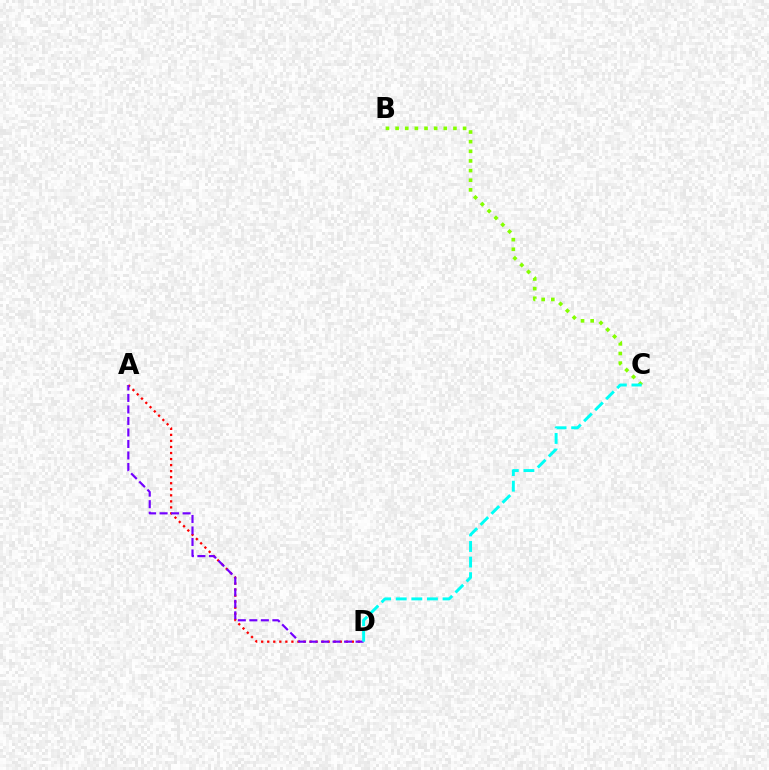{('A', 'D'): [{'color': '#ff0000', 'line_style': 'dotted', 'thickness': 1.64}, {'color': '#7200ff', 'line_style': 'dashed', 'thickness': 1.56}], ('B', 'C'): [{'color': '#84ff00', 'line_style': 'dotted', 'thickness': 2.62}], ('C', 'D'): [{'color': '#00fff6', 'line_style': 'dashed', 'thickness': 2.12}]}